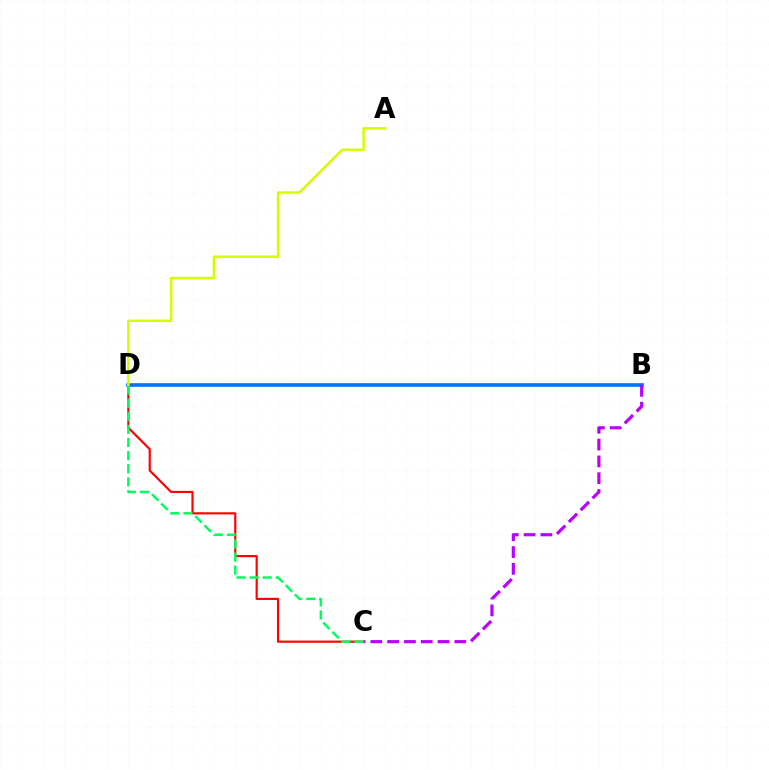{('B', 'D'): [{'color': '#0074ff', 'line_style': 'solid', 'thickness': 2.63}], ('C', 'D'): [{'color': '#ff0000', 'line_style': 'solid', 'thickness': 1.55}, {'color': '#00ff5c', 'line_style': 'dashed', 'thickness': 1.78}], ('B', 'C'): [{'color': '#b900ff', 'line_style': 'dashed', 'thickness': 2.28}], ('A', 'D'): [{'color': '#d1ff00', 'line_style': 'solid', 'thickness': 1.8}]}